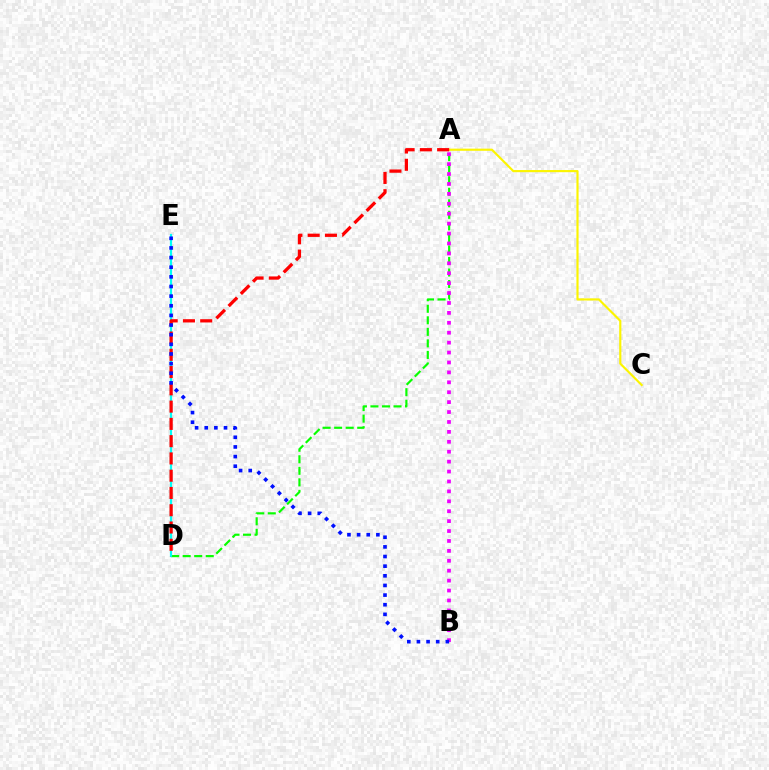{('A', 'D'): [{'color': '#08ff00', 'line_style': 'dashed', 'thickness': 1.57}, {'color': '#ff0000', 'line_style': 'dashed', 'thickness': 2.35}], ('A', 'C'): [{'color': '#fcf500', 'line_style': 'solid', 'thickness': 1.55}], ('D', 'E'): [{'color': '#00fff6', 'line_style': 'solid', 'thickness': 1.59}], ('A', 'B'): [{'color': '#ee00ff', 'line_style': 'dotted', 'thickness': 2.69}], ('B', 'E'): [{'color': '#0010ff', 'line_style': 'dotted', 'thickness': 2.62}]}